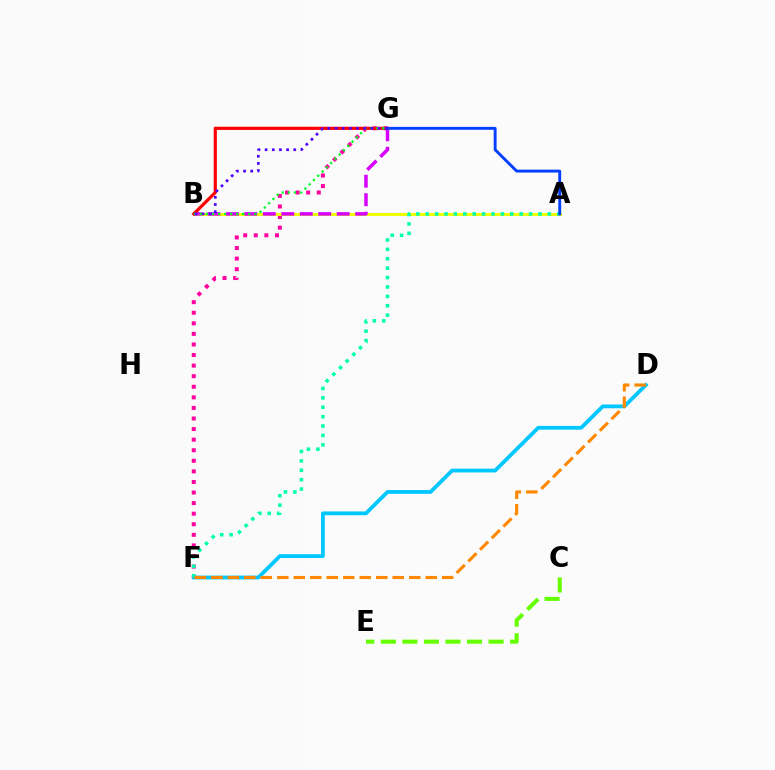{('D', 'F'): [{'color': '#00c7ff', 'line_style': 'solid', 'thickness': 2.73}, {'color': '#ff8800', 'line_style': 'dashed', 'thickness': 2.24}], ('F', 'G'): [{'color': '#ff00a0', 'line_style': 'dotted', 'thickness': 2.87}], ('A', 'B'): [{'color': '#eeff00', 'line_style': 'solid', 'thickness': 2.18}], ('B', 'G'): [{'color': '#d600ff', 'line_style': 'dashed', 'thickness': 2.51}, {'color': '#ff0000', 'line_style': 'solid', 'thickness': 2.29}, {'color': '#00ff27', 'line_style': 'dotted', 'thickness': 1.64}, {'color': '#4f00ff', 'line_style': 'dotted', 'thickness': 1.94}], ('A', 'F'): [{'color': '#00ffaf', 'line_style': 'dotted', 'thickness': 2.55}], ('A', 'G'): [{'color': '#003fff', 'line_style': 'solid', 'thickness': 2.09}], ('C', 'E'): [{'color': '#66ff00', 'line_style': 'dashed', 'thickness': 2.93}]}